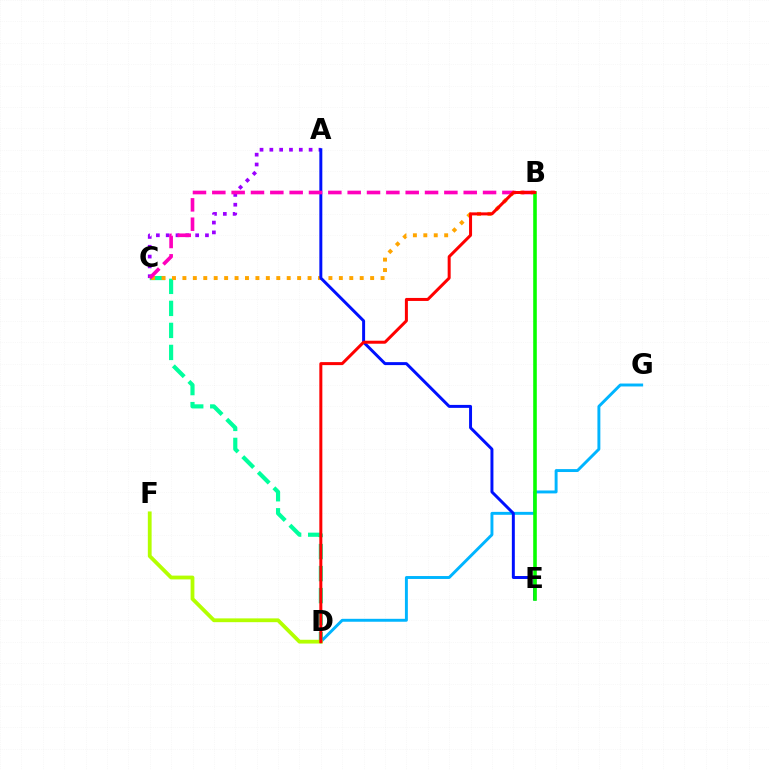{('A', 'C'): [{'color': '#9b00ff', 'line_style': 'dotted', 'thickness': 2.67}], ('C', 'D'): [{'color': '#00ff9d', 'line_style': 'dashed', 'thickness': 2.99}], ('B', 'C'): [{'color': '#ffa500', 'line_style': 'dotted', 'thickness': 2.83}, {'color': '#ff00bd', 'line_style': 'dashed', 'thickness': 2.63}], ('D', 'G'): [{'color': '#00b5ff', 'line_style': 'solid', 'thickness': 2.11}], ('A', 'E'): [{'color': '#0010ff', 'line_style': 'solid', 'thickness': 2.13}], ('D', 'F'): [{'color': '#b3ff00', 'line_style': 'solid', 'thickness': 2.73}], ('B', 'E'): [{'color': '#08ff00', 'line_style': 'solid', 'thickness': 2.58}], ('B', 'D'): [{'color': '#ff0000', 'line_style': 'solid', 'thickness': 2.16}]}